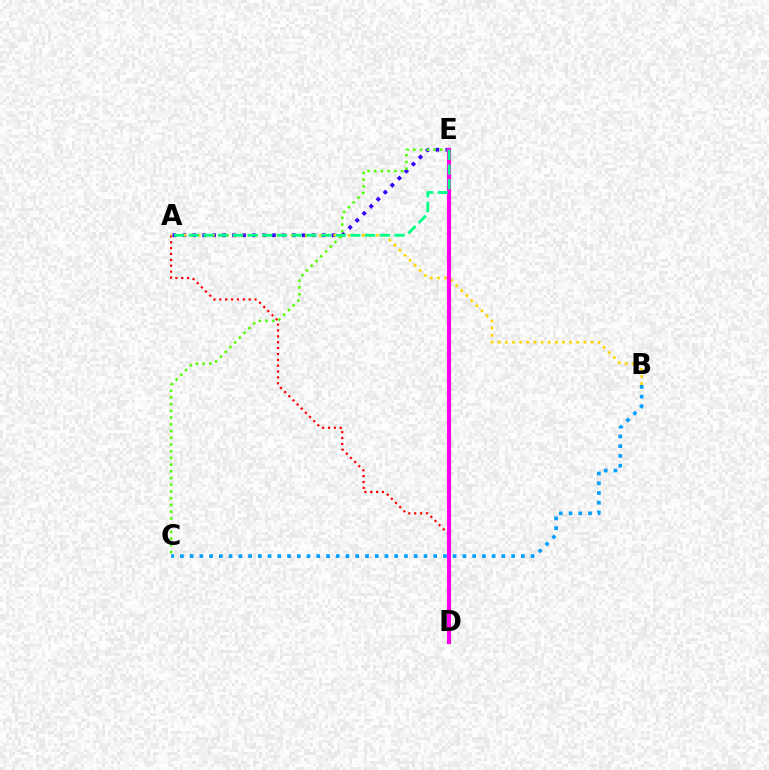{('B', 'C'): [{'color': '#009eff', 'line_style': 'dotted', 'thickness': 2.65}], ('A', 'D'): [{'color': '#ff0000', 'line_style': 'dotted', 'thickness': 1.59}], ('A', 'E'): [{'color': '#3700ff', 'line_style': 'dotted', 'thickness': 2.7}, {'color': '#00ff86', 'line_style': 'dashed', 'thickness': 2.0}], ('A', 'B'): [{'color': '#ffd500', 'line_style': 'dotted', 'thickness': 1.94}], ('C', 'E'): [{'color': '#4fff00', 'line_style': 'dotted', 'thickness': 1.83}], ('D', 'E'): [{'color': '#ff00ed', 'line_style': 'solid', 'thickness': 2.97}]}